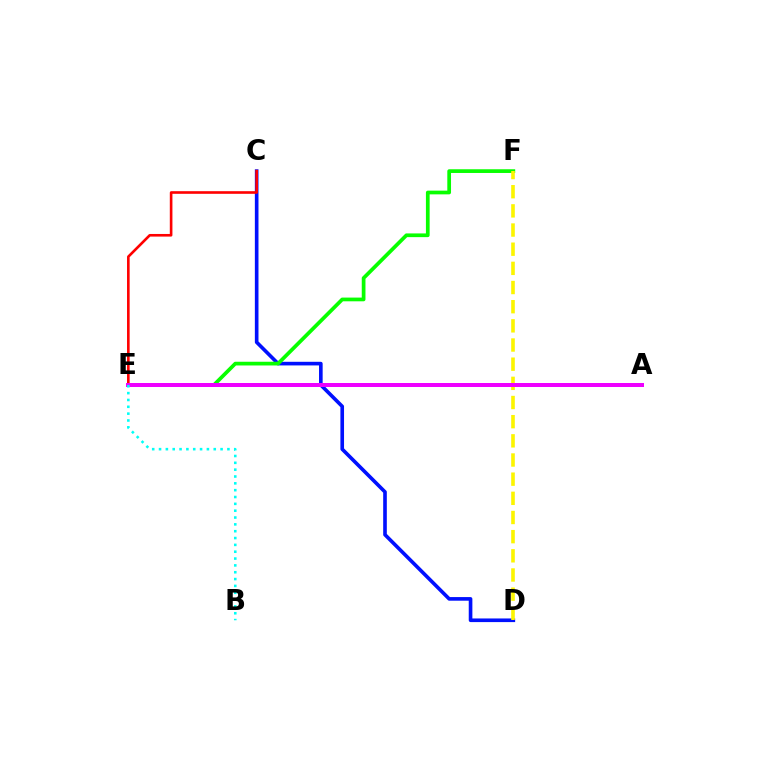{('C', 'D'): [{'color': '#0010ff', 'line_style': 'solid', 'thickness': 2.62}], ('E', 'F'): [{'color': '#08ff00', 'line_style': 'solid', 'thickness': 2.68}], ('D', 'F'): [{'color': '#fcf500', 'line_style': 'dashed', 'thickness': 2.6}], ('C', 'E'): [{'color': '#ff0000', 'line_style': 'solid', 'thickness': 1.89}], ('A', 'E'): [{'color': '#ee00ff', 'line_style': 'solid', 'thickness': 2.88}], ('B', 'E'): [{'color': '#00fff6', 'line_style': 'dotted', 'thickness': 1.86}]}